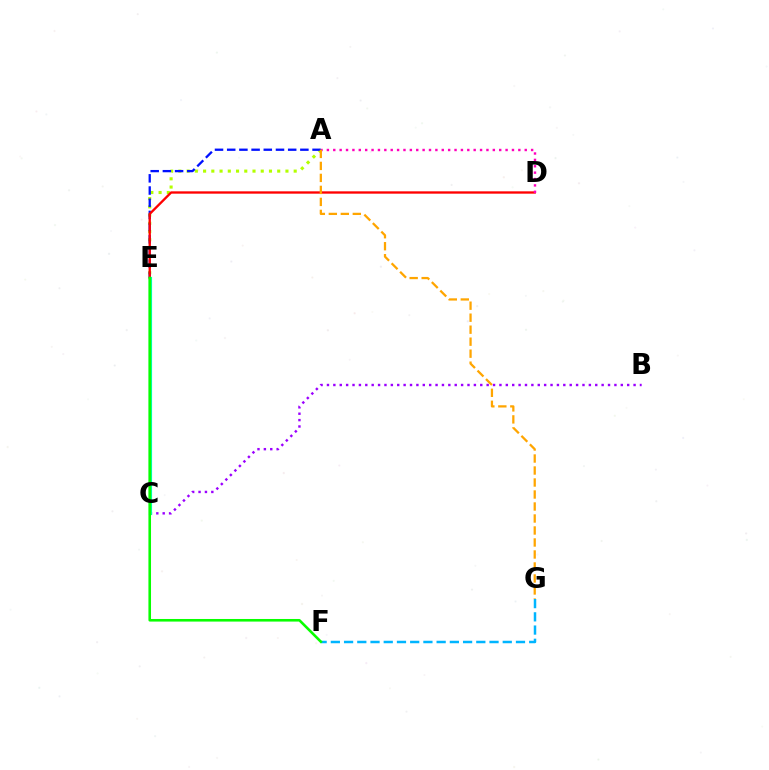{('A', 'E'): [{'color': '#b3ff00', 'line_style': 'dotted', 'thickness': 2.24}, {'color': '#0010ff', 'line_style': 'dashed', 'thickness': 1.66}], ('F', 'G'): [{'color': '#00b5ff', 'line_style': 'dashed', 'thickness': 1.8}], ('D', 'E'): [{'color': '#ff0000', 'line_style': 'solid', 'thickness': 1.68}], ('B', 'C'): [{'color': '#9b00ff', 'line_style': 'dotted', 'thickness': 1.74}], ('C', 'E'): [{'color': '#00ff9d', 'line_style': 'solid', 'thickness': 2.27}], ('A', 'D'): [{'color': '#ff00bd', 'line_style': 'dotted', 'thickness': 1.73}], ('E', 'F'): [{'color': '#08ff00', 'line_style': 'solid', 'thickness': 1.87}], ('A', 'G'): [{'color': '#ffa500', 'line_style': 'dashed', 'thickness': 1.63}]}